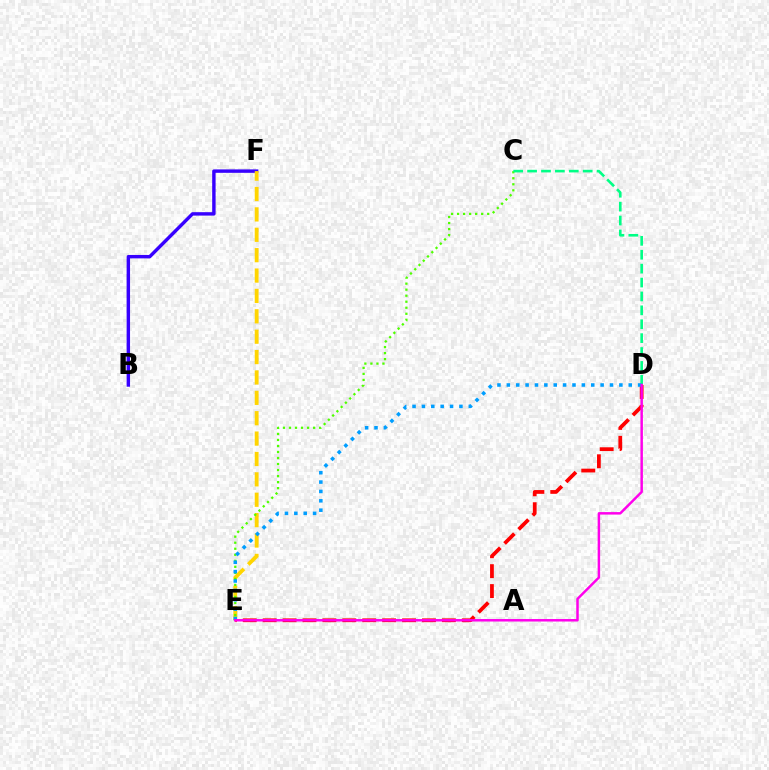{('B', 'F'): [{'color': '#3700ff', 'line_style': 'solid', 'thickness': 2.46}], ('E', 'F'): [{'color': '#ffd500', 'line_style': 'dashed', 'thickness': 2.77}], ('C', 'E'): [{'color': '#4fff00', 'line_style': 'dotted', 'thickness': 1.64}], ('C', 'D'): [{'color': '#00ff86', 'line_style': 'dashed', 'thickness': 1.89}], ('D', 'E'): [{'color': '#ff0000', 'line_style': 'dashed', 'thickness': 2.71}, {'color': '#009eff', 'line_style': 'dotted', 'thickness': 2.55}, {'color': '#ff00ed', 'line_style': 'solid', 'thickness': 1.79}]}